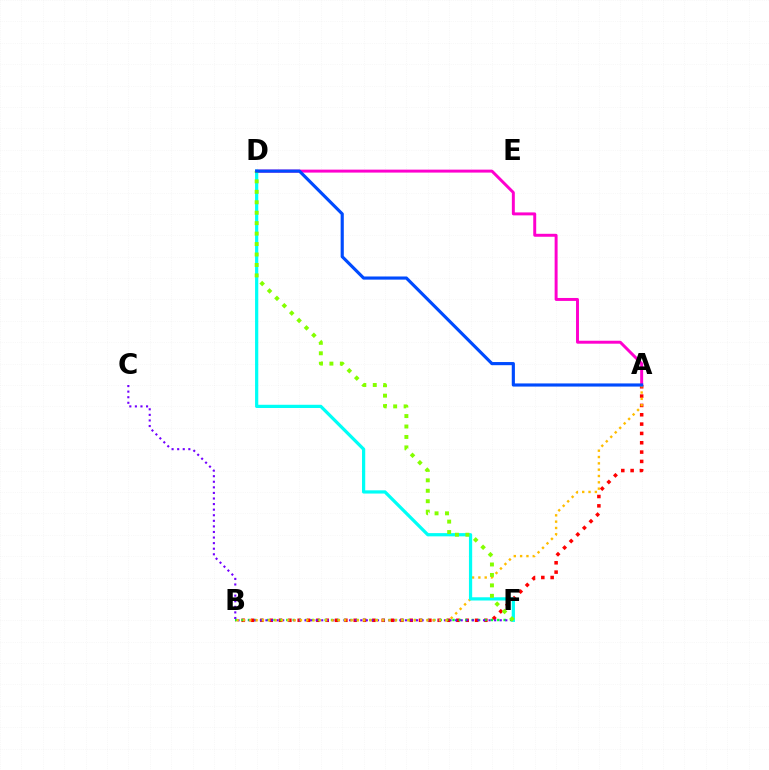{('A', 'D'): [{'color': '#ff00cf', 'line_style': 'solid', 'thickness': 2.13}, {'color': '#004bff', 'line_style': 'solid', 'thickness': 2.27}], ('A', 'B'): [{'color': '#ff0000', 'line_style': 'dotted', 'thickness': 2.54}, {'color': '#ffbd00', 'line_style': 'dotted', 'thickness': 1.72}], ('B', 'F'): [{'color': '#00ff39', 'line_style': 'dotted', 'thickness': 1.74}], ('C', 'F'): [{'color': '#7200ff', 'line_style': 'dotted', 'thickness': 1.52}], ('D', 'F'): [{'color': '#00fff6', 'line_style': 'solid', 'thickness': 2.33}, {'color': '#84ff00', 'line_style': 'dotted', 'thickness': 2.84}]}